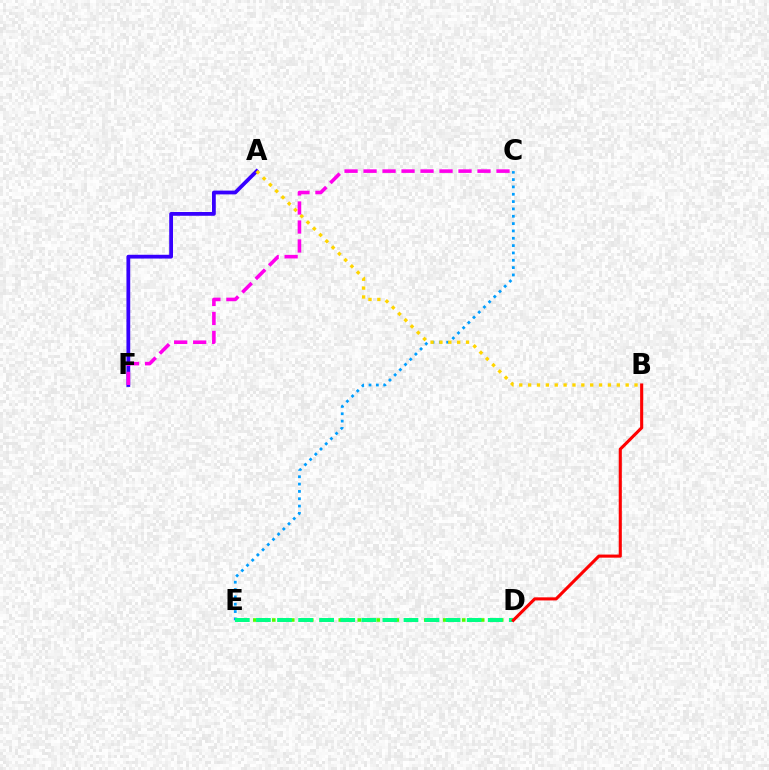{('A', 'F'): [{'color': '#3700ff', 'line_style': 'solid', 'thickness': 2.72}], ('D', 'E'): [{'color': '#4fff00', 'line_style': 'dotted', 'thickness': 2.58}, {'color': '#00ff86', 'line_style': 'dashed', 'thickness': 2.86}], ('C', 'E'): [{'color': '#009eff', 'line_style': 'dotted', 'thickness': 1.99}], ('B', 'D'): [{'color': '#ff0000', 'line_style': 'solid', 'thickness': 2.23}], ('A', 'B'): [{'color': '#ffd500', 'line_style': 'dotted', 'thickness': 2.41}], ('C', 'F'): [{'color': '#ff00ed', 'line_style': 'dashed', 'thickness': 2.58}]}